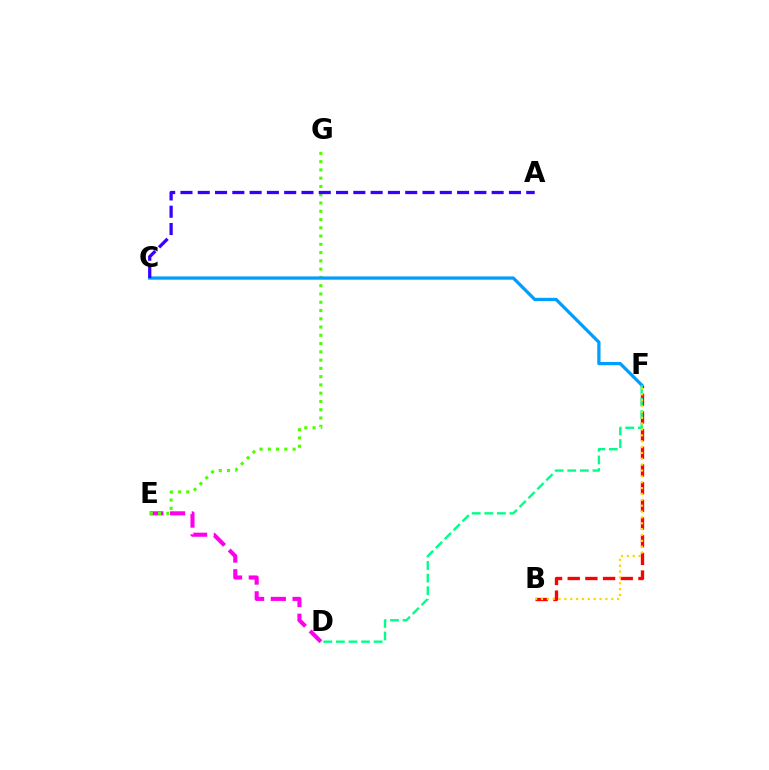{('B', 'F'): [{'color': '#ff0000', 'line_style': 'dashed', 'thickness': 2.4}, {'color': '#ffd500', 'line_style': 'dotted', 'thickness': 1.59}], ('D', 'E'): [{'color': '#ff00ed', 'line_style': 'dashed', 'thickness': 2.95}], ('E', 'G'): [{'color': '#4fff00', 'line_style': 'dotted', 'thickness': 2.25}], ('C', 'F'): [{'color': '#009eff', 'line_style': 'solid', 'thickness': 2.34}], ('A', 'C'): [{'color': '#3700ff', 'line_style': 'dashed', 'thickness': 2.35}], ('D', 'F'): [{'color': '#00ff86', 'line_style': 'dashed', 'thickness': 1.71}]}